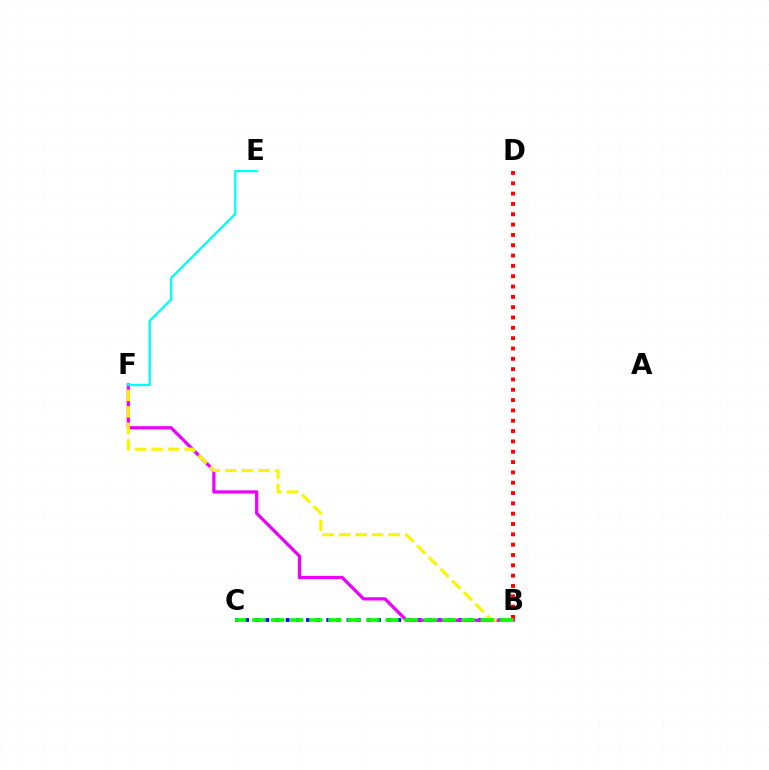{('B', 'C'): [{'color': '#0010ff', 'line_style': 'dotted', 'thickness': 2.76}, {'color': '#08ff00', 'line_style': 'dashed', 'thickness': 2.59}], ('B', 'F'): [{'color': '#ee00ff', 'line_style': 'solid', 'thickness': 2.33}, {'color': '#fcf500', 'line_style': 'dashed', 'thickness': 2.25}], ('B', 'D'): [{'color': '#ff0000', 'line_style': 'dotted', 'thickness': 2.81}], ('E', 'F'): [{'color': '#00fff6', 'line_style': 'solid', 'thickness': 1.67}]}